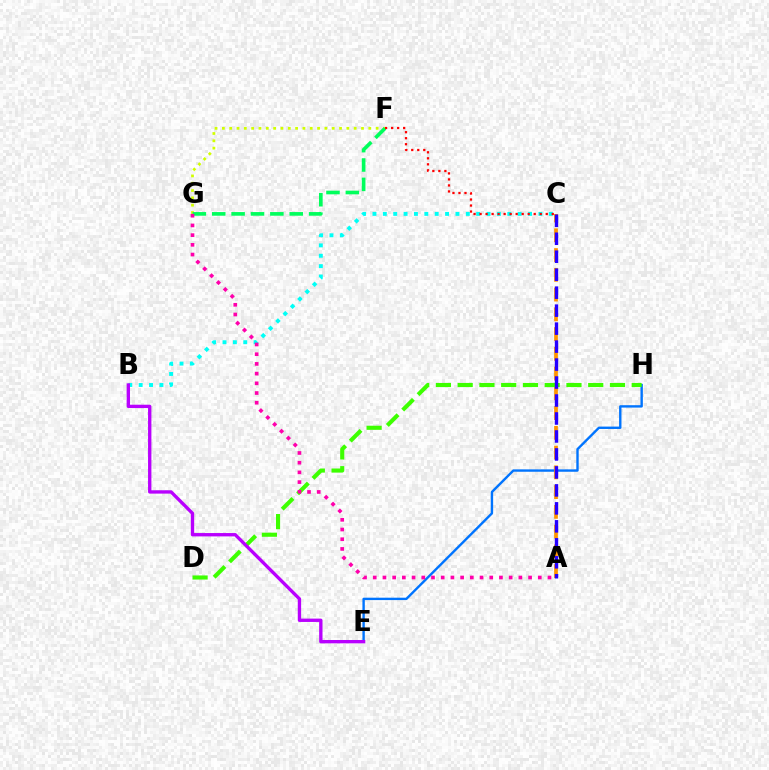{('E', 'H'): [{'color': '#0074ff', 'line_style': 'solid', 'thickness': 1.72}], ('B', 'C'): [{'color': '#00fff6', 'line_style': 'dotted', 'thickness': 2.82}], ('F', 'G'): [{'color': '#d1ff00', 'line_style': 'dotted', 'thickness': 1.99}, {'color': '#00ff5c', 'line_style': 'dashed', 'thickness': 2.63}], ('A', 'C'): [{'color': '#ff9400', 'line_style': 'dashed', 'thickness': 2.68}, {'color': '#2500ff', 'line_style': 'dashed', 'thickness': 2.44}], ('D', 'H'): [{'color': '#3dff00', 'line_style': 'dashed', 'thickness': 2.96}], ('A', 'G'): [{'color': '#ff00ac', 'line_style': 'dotted', 'thickness': 2.64}], ('B', 'E'): [{'color': '#b900ff', 'line_style': 'solid', 'thickness': 2.41}], ('C', 'F'): [{'color': '#ff0000', 'line_style': 'dotted', 'thickness': 1.63}]}